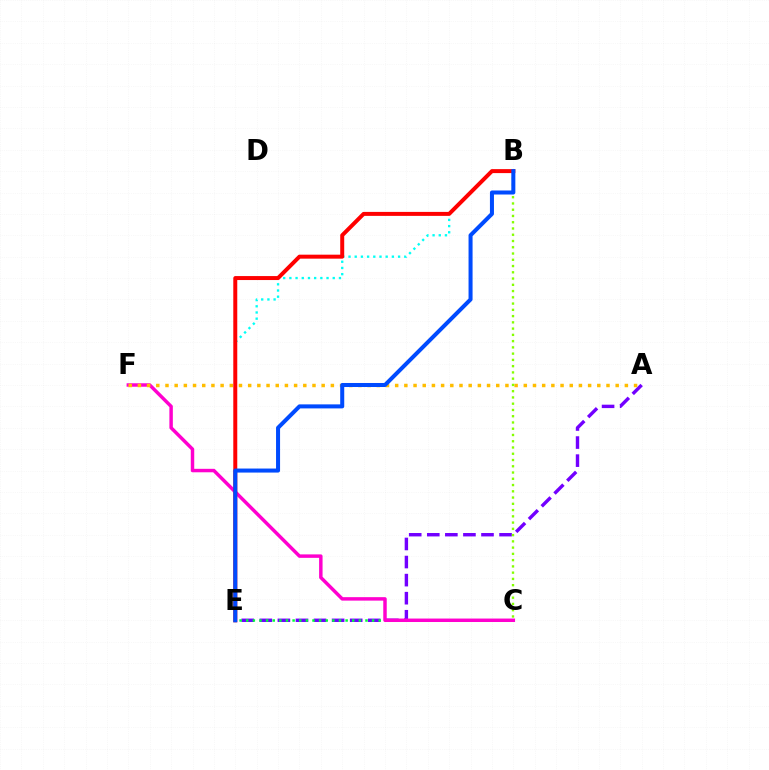{('A', 'E'): [{'color': '#7200ff', 'line_style': 'dashed', 'thickness': 2.46}], ('C', 'E'): [{'color': '#00ff39', 'line_style': 'dotted', 'thickness': 1.8}], ('C', 'F'): [{'color': '#ff00cf', 'line_style': 'solid', 'thickness': 2.49}], ('A', 'F'): [{'color': '#ffbd00', 'line_style': 'dotted', 'thickness': 2.5}], ('B', 'E'): [{'color': '#00fff6', 'line_style': 'dotted', 'thickness': 1.68}, {'color': '#ff0000', 'line_style': 'solid', 'thickness': 2.86}, {'color': '#004bff', 'line_style': 'solid', 'thickness': 2.9}], ('B', 'C'): [{'color': '#84ff00', 'line_style': 'dotted', 'thickness': 1.7}]}